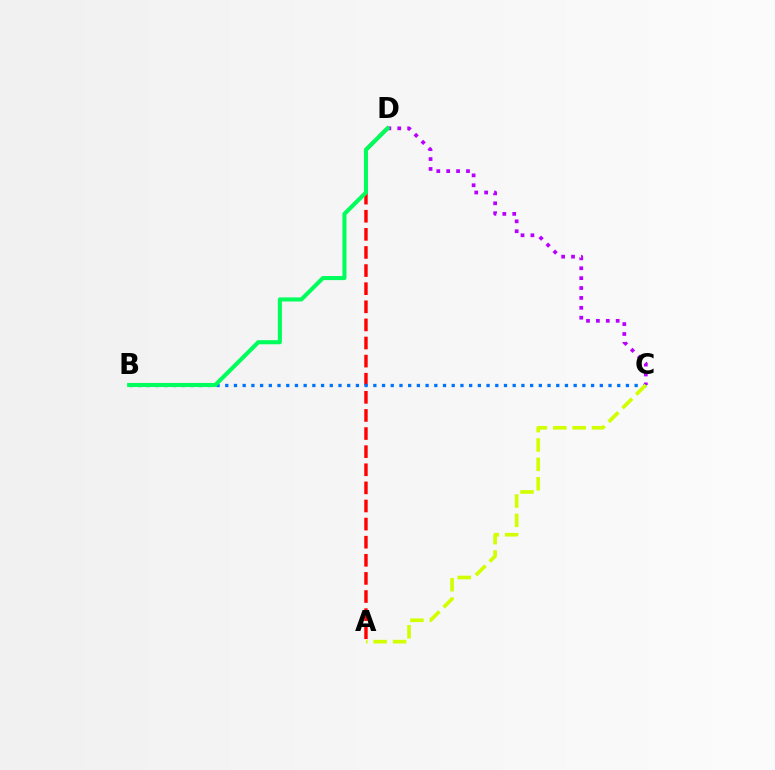{('A', 'D'): [{'color': '#ff0000', 'line_style': 'dashed', 'thickness': 2.46}], ('B', 'C'): [{'color': '#0074ff', 'line_style': 'dotted', 'thickness': 2.37}], ('C', 'D'): [{'color': '#b900ff', 'line_style': 'dotted', 'thickness': 2.69}], ('A', 'C'): [{'color': '#d1ff00', 'line_style': 'dashed', 'thickness': 2.63}], ('B', 'D'): [{'color': '#00ff5c', 'line_style': 'solid', 'thickness': 2.95}]}